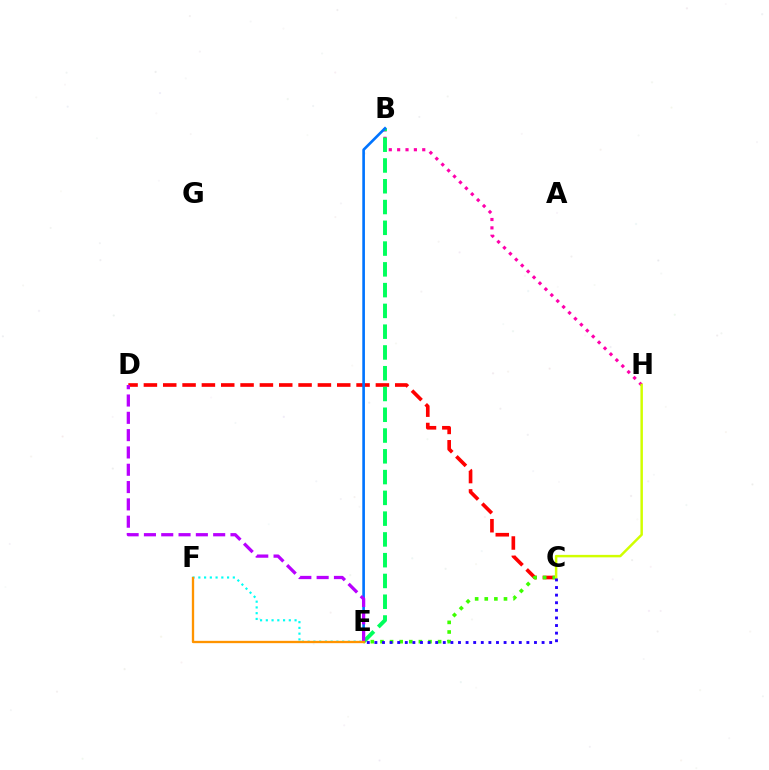{('C', 'D'): [{'color': '#ff0000', 'line_style': 'dashed', 'thickness': 2.63}], ('C', 'E'): [{'color': '#3dff00', 'line_style': 'dotted', 'thickness': 2.61}, {'color': '#2500ff', 'line_style': 'dotted', 'thickness': 2.06}], ('B', 'H'): [{'color': '#ff00ac', 'line_style': 'dotted', 'thickness': 2.27}], ('B', 'E'): [{'color': '#00ff5c', 'line_style': 'dashed', 'thickness': 2.82}, {'color': '#0074ff', 'line_style': 'solid', 'thickness': 1.9}], ('C', 'H'): [{'color': '#d1ff00', 'line_style': 'solid', 'thickness': 1.78}], ('D', 'E'): [{'color': '#b900ff', 'line_style': 'dashed', 'thickness': 2.35}], ('E', 'F'): [{'color': '#00fff6', 'line_style': 'dotted', 'thickness': 1.56}, {'color': '#ff9400', 'line_style': 'solid', 'thickness': 1.67}]}